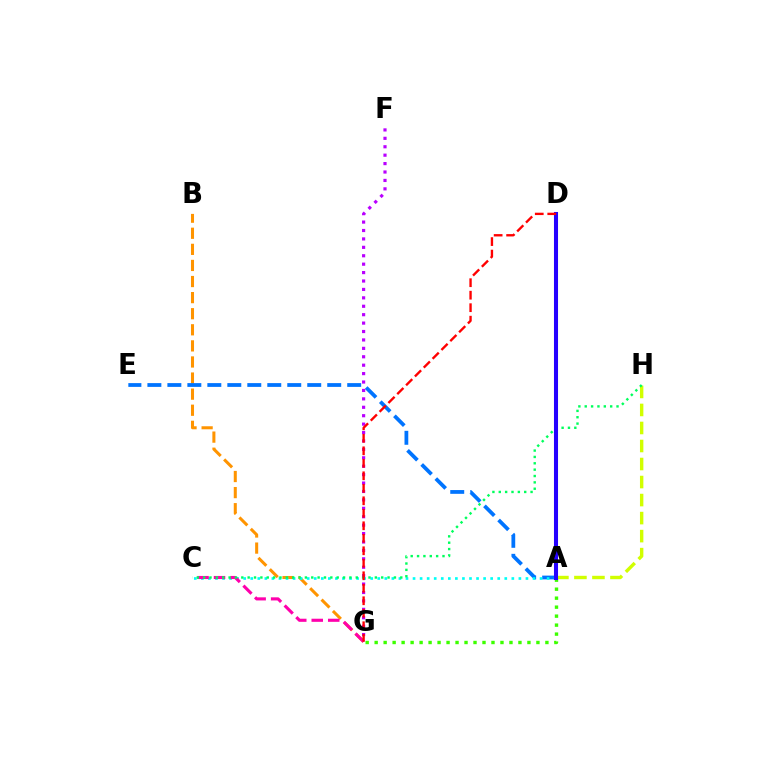{('B', 'G'): [{'color': '#ff9400', 'line_style': 'dashed', 'thickness': 2.19}], ('A', 'E'): [{'color': '#0074ff', 'line_style': 'dashed', 'thickness': 2.71}], ('A', 'G'): [{'color': '#3dff00', 'line_style': 'dotted', 'thickness': 2.44}], ('F', 'G'): [{'color': '#b900ff', 'line_style': 'dotted', 'thickness': 2.29}], ('A', 'C'): [{'color': '#00fff6', 'line_style': 'dotted', 'thickness': 1.92}], ('C', 'G'): [{'color': '#ff00ac', 'line_style': 'dashed', 'thickness': 2.24}], ('A', 'H'): [{'color': '#d1ff00', 'line_style': 'dashed', 'thickness': 2.45}], ('C', 'H'): [{'color': '#00ff5c', 'line_style': 'dotted', 'thickness': 1.73}], ('A', 'D'): [{'color': '#2500ff', 'line_style': 'solid', 'thickness': 2.92}], ('D', 'G'): [{'color': '#ff0000', 'line_style': 'dashed', 'thickness': 1.7}]}